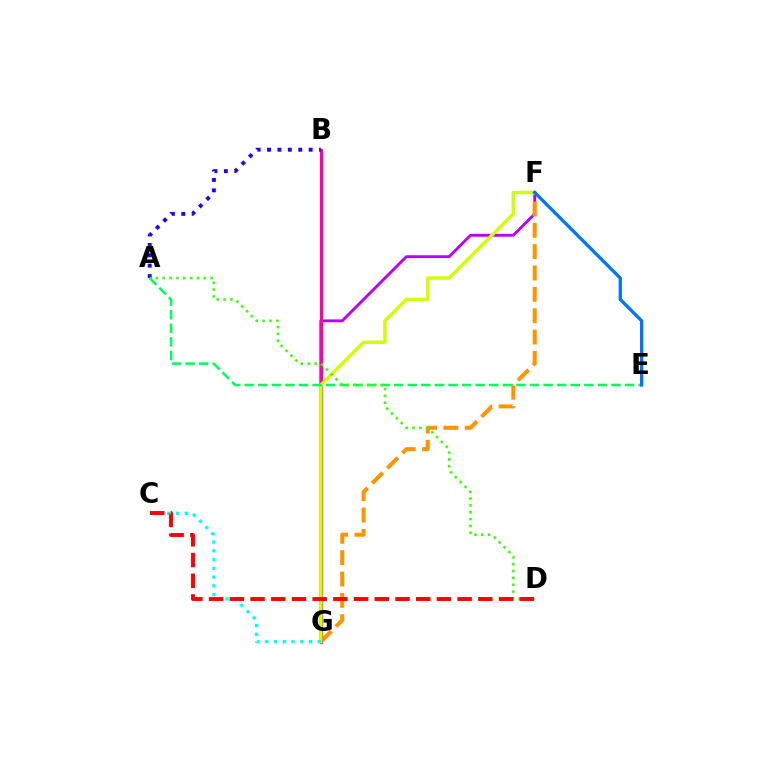{('F', 'G'): [{'color': '#b900ff', 'line_style': 'solid', 'thickness': 2.06}, {'color': '#ff9400', 'line_style': 'dashed', 'thickness': 2.9}, {'color': '#d1ff00', 'line_style': 'solid', 'thickness': 2.47}], ('B', 'G'): [{'color': '#ff00ac', 'line_style': 'solid', 'thickness': 2.34}], ('A', 'B'): [{'color': '#2500ff', 'line_style': 'dotted', 'thickness': 2.83}], ('A', 'E'): [{'color': '#00ff5c', 'line_style': 'dashed', 'thickness': 1.85}], ('E', 'F'): [{'color': '#0074ff', 'line_style': 'solid', 'thickness': 2.37}], ('C', 'G'): [{'color': '#00fff6', 'line_style': 'dotted', 'thickness': 2.38}], ('A', 'D'): [{'color': '#3dff00', 'line_style': 'dotted', 'thickness': 1.86}], ('C', 'D'): [{'color': '#ff0000', 'line_style': 'dashed', 'thickness': 2.81}]}